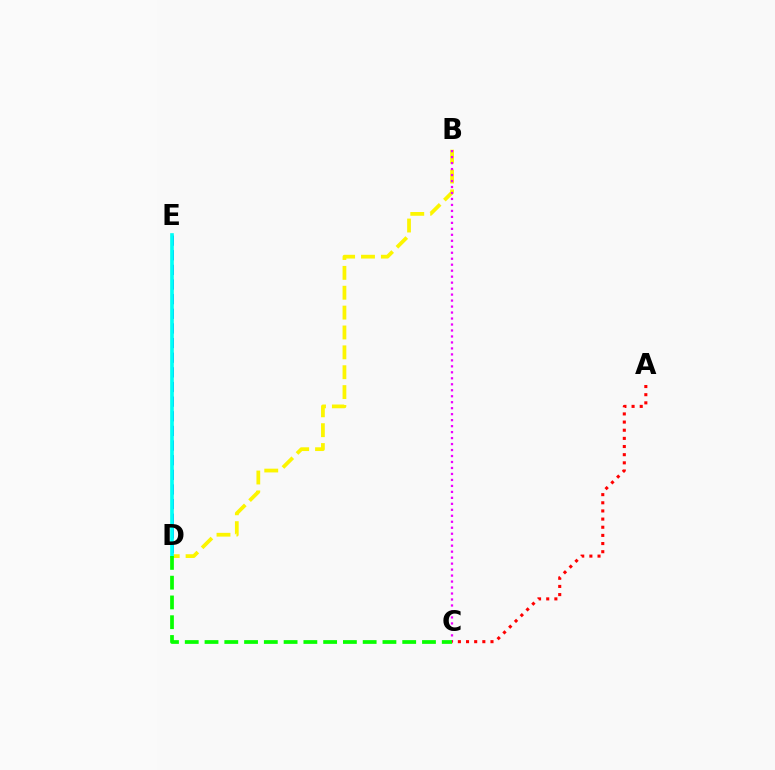{('B', 'D'): [{'color': '#fcf500', 'line_style': 'dashed', 'thickness': 2.7}], ('B', 'C'): [{'color': '#ee00ff', 'line_style': 'dotted', 'thickness': 1.62}], ('D', 'E'): [{'color': '#0010ff', 'line_style': 'dashed', 'thickness': 1.99}, {'color': '#00fff6', 'line_style': 'solid', 'thickness': 2.63}], ('A', 'C'): [{'color': '#ff0000', 'line_style': 'dotted', 'thickness': 2.21}], ('C', 'D'): [{'color': '#08ff00', 'line_style': 'dashed', 'thickness': 2.69}]}